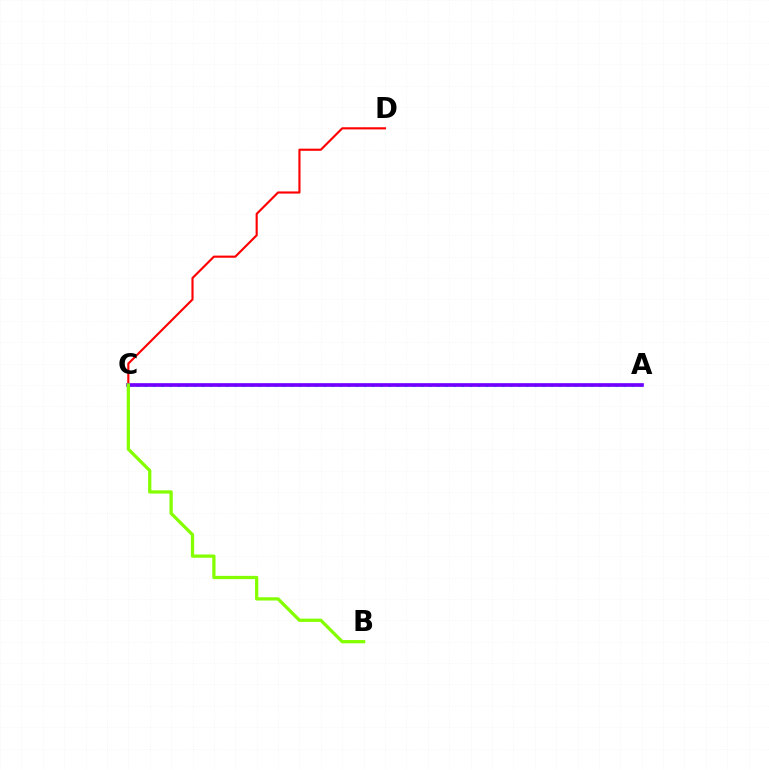{('C', 'D'): [{'color': '#ff0000', 'line_style': 'solid', 'thickness': 1.54}], ('A', 'C'): [{'color': '#00fff6', 'line_style': 'dotted', 'thickness': 2.2}, {'color': '#7200ff', 'line_style': 'solid', 'thickness': 2.64}], ('B', 'C'): [{'color': '#84ff00', 'line_style': 'solid', 'thickness': 2.35}]}